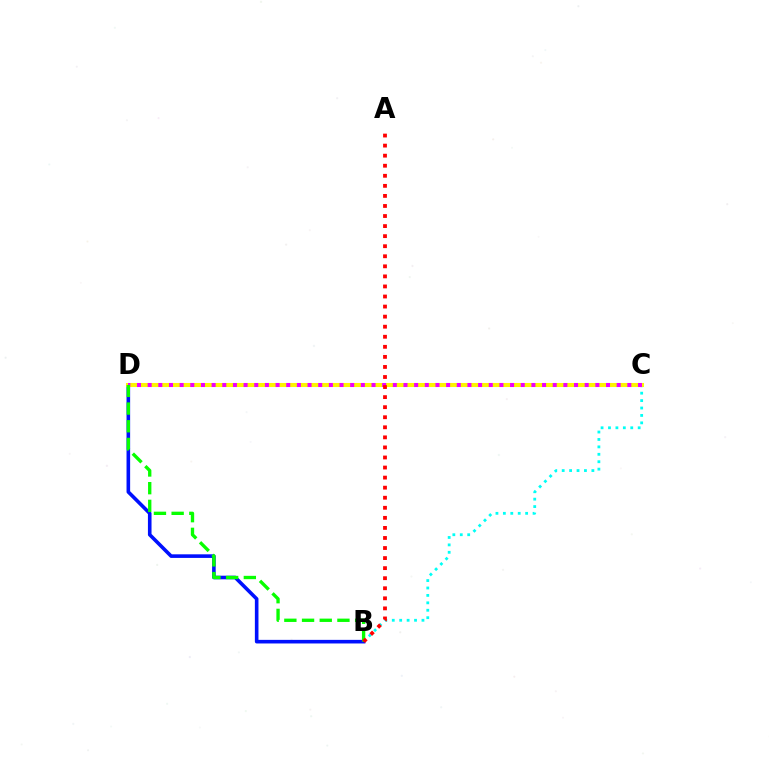{('B', 'C'): [{'color': '#00fff6', 'line_style': 'dotted', 'thickness': 2.02}], ('B', 'D'): [{'color': '#0010ff', 'line_style': 'solid', 'thickness': 2.59}, {'color': '#08ff00', 'line_style': 'dashed', 'thickness': 2.4}], ('C', 'D'): [{'color': '#fcf500', 'line_style': 'solid', 'thickness': 2.91}, {'color': '#ee00ff', 'line_style': 'dotted', 'thickness': 2.9}], ('A', 'B'): [{'color': '#ff0000', 'line_style': 'dotted', 'thickness': 2.73}]}